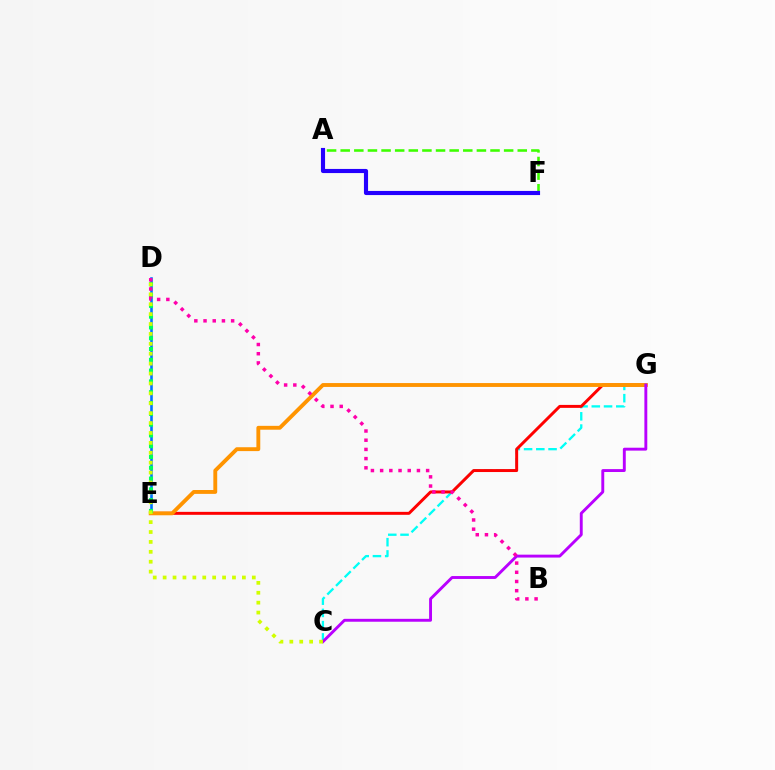{('C', 'G'): [{'color': '#00fff6', 'line_style': 'dashed', 'thickness': 1.66}, {'color': '#b900ff', 'line_style': 'solid', 'thickness': 2.09}], ('D', 'E'): [{'color': '#0074ff', 'line_style': 'solid', 'thickness': 1.87}, {'color': '#00ff5c', 'line_style': 'dotted', 'thickness': 2.93}], ('A', 'F'): [{'color': '#3dff00', 'line_style': 'dashed', 'thickness': 1.85}, {'color': '#2500ff', 'line_style': 'solid', 'thickness': 2.97}], ('E', 'G'): [{'color': '#ff0000', 'line_style': 'solid', 'thickness': 2.13}, {'color': '#ff9400', 'line_style': 'solid', 'thickness': 2.78}], ('B', 'D'): [{'color': '#ff00ac', 'line_style': 'dotted', 'thickness': 2.5}], ('C', 'D'): [{'color': '#d1ff00', 'line_style': 'dotted', 'thickness': 2.69}]}